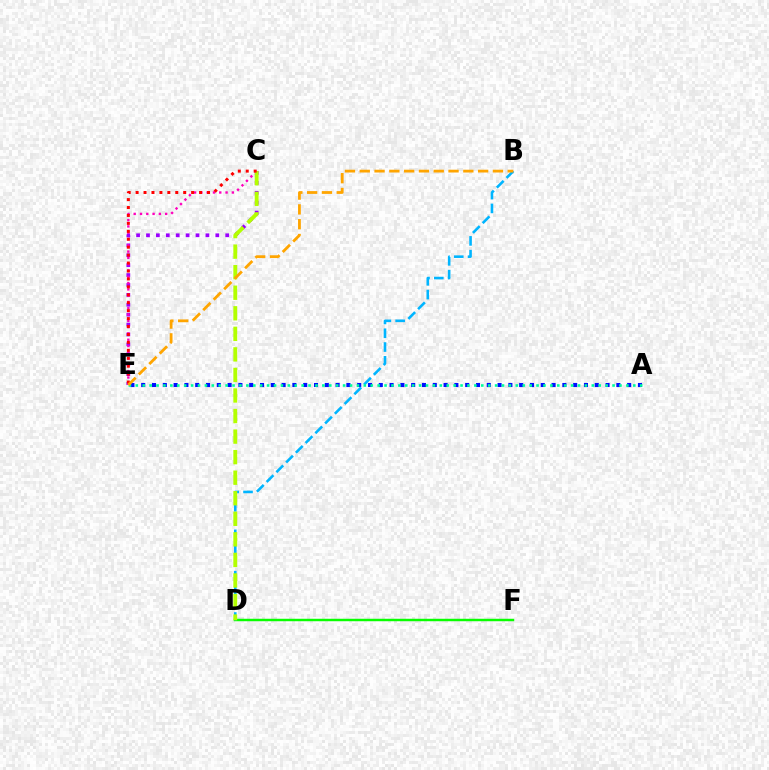{('A', 'E'): [{'color': '#0010ff', 'line_style': 'dotted', 'thickness': 2.93}, {'color': '#00ff9d', 'line_style': 'dotted', 'thickness': 1.88}], ('C', 'E'): [{'color': '#9b00ff', 'line_style': 'dotted', 'thickness': 2.69}, {'color': '#ff00bd', 'line_style': 'dotted', 'thickness': 1.71}, {'color': '#ff0000', 'line_style': 'dotted', 'thickness': 2.16}], ('D', 'F'): [{'color': '#08ff00', 'line_style': 'solid', 'thickness': 1.77}], ('B', 'D'): [{'color': '#00b5ff', 'line_style': 'dashed', 'thickness': 1.87}], ('C', 'D'): [{'color': '#b3ff00', 'line_style': 'dashed', 'thickness': 2.79}], ('B', 'E'): [{'color': '#ffa500', 'line_style': 'dashed', 'thickness': 2.01}]}